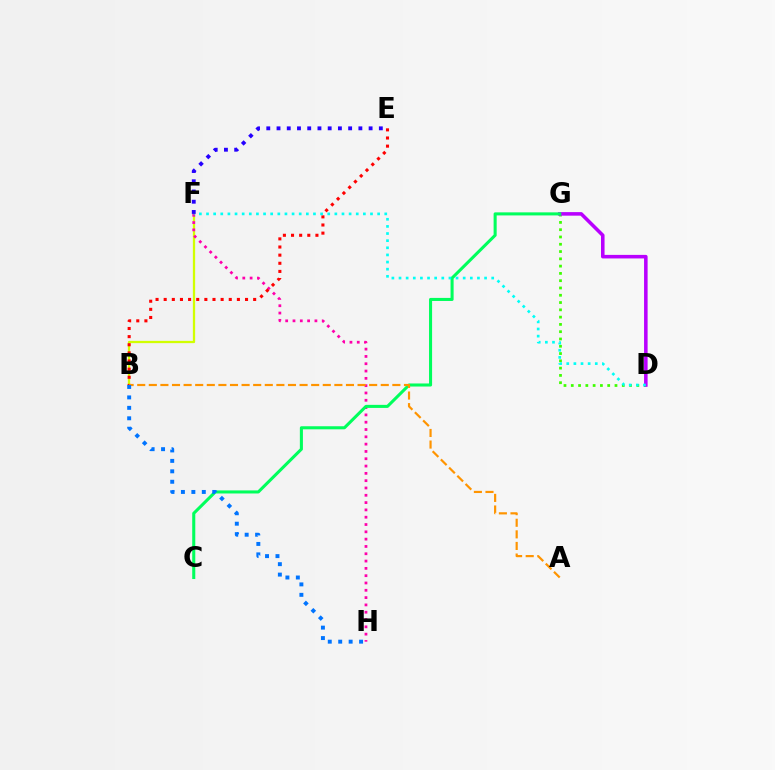{('D', 'G'): [{'color': '#3dff00', 'line_style': 'dotted', 'thickness': 1.98}, {'color': '#b900ff', 'line_style': 'solid', 'thickness': 2.56}], ('B', 'F'): [{'color': '#d1ff00', 'line_style': 'solid', 'thickness': 1.64}], ('F', 'H'): [{'color': '#ff00ac', 'line_style': 'dotted', 'thickness': 1.99}], ('B', 'E'): [{'color': '#ff0000', 'line_style': 'dotted', 'thickness': 2.21}], ('C', 'G'): [{'color': '#00ff5c', 'line_style': 'solid', 'thickness': 2.2}], ('D', 'F'): [{'color': '#00fff6', 'line_style': 'dotted', 'thickness': 1.94}], ('A', 'B'): [{'color': '#ff9400', 'line_style': 'dashed', 'thickness': 1.58}], ('B', 'H'): [{'color': '#0074ff', 'line_style': 'dotted', 'thickness': 2.84}], ('E', 'F'): [{'color': '#2500ff', 'line_style': 'dotted', 'thickness': 2.78}]}